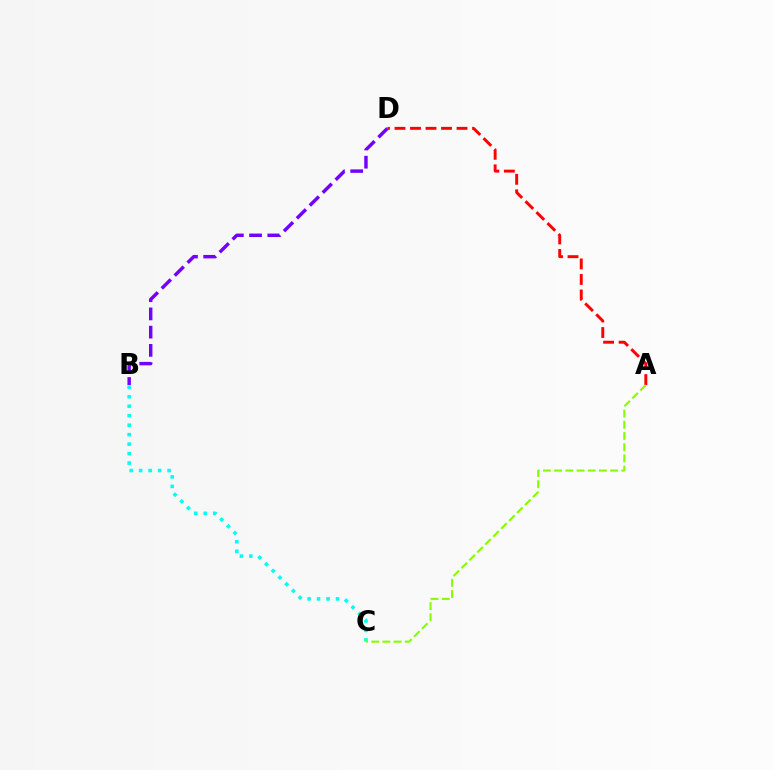{('B', 'C'): [{'color': '#00fff6', 'line_style': 'dotted', 'thickness': 2.58}], ('B', 'D'): [{'color': '#7200ff', 'line_style': 'dashed', 'thickness': 2.48}], ('A', 'D'): [{'color': '#ff0000', 'line_style': 'dashed', 'thickness': 2.11}], ('A', 'C'): [{'color': '#84ff00', 'line_style': 'dashed', 'thickness': 1.52}]}